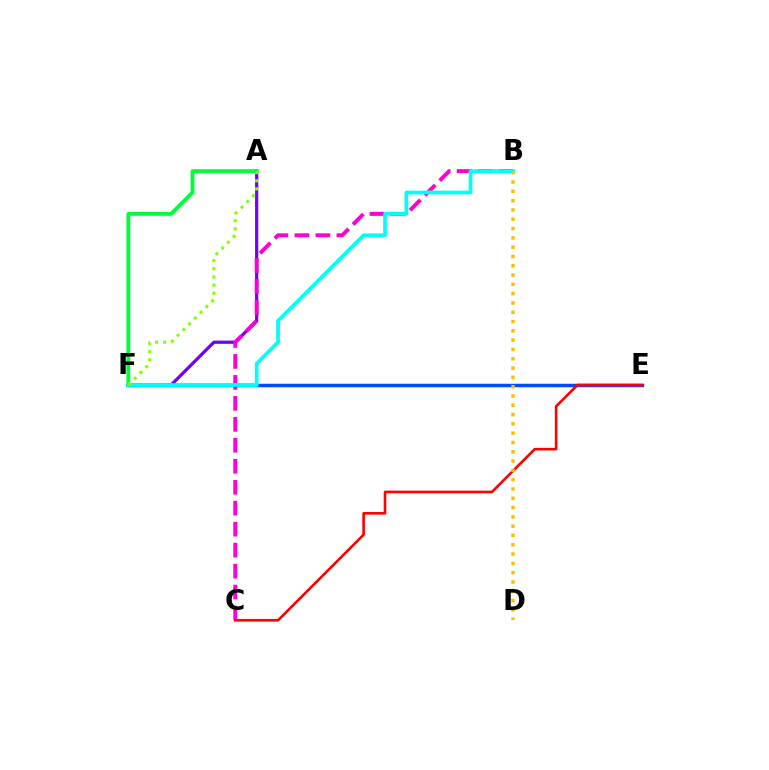{('A', 'F'): [{'color': '#7200ff', 'line_style': 'solid', 'thickness': 2.32}, {'color': '#00ff39', 'line_style': 'solid', 'thickness': 2.76}, {'color': '#84ff00', 'line_style': 'dotted', 'thickness': 2.21}], ('B', 'C'): [{'color': '#ff00cf', 'line_style': 'dashed', 'thickness': 2.85}], ('E', 'F'): [{'color': '#004bff', 'line_style': 'solid', 'thickness': 2.5}], ('C', 'E'): [{'color': '#ff0000', 'line_style': 'solid', 'thickness': 1.89}], ('B', 'F'): [{'color': '#00fff6', 'line_style': 'solid', 'thickness': 2.68}], ('B', 'D'): [{'color': '#ffbd00', 'line_style': 'dotted', 'thickness': 2.53}]}